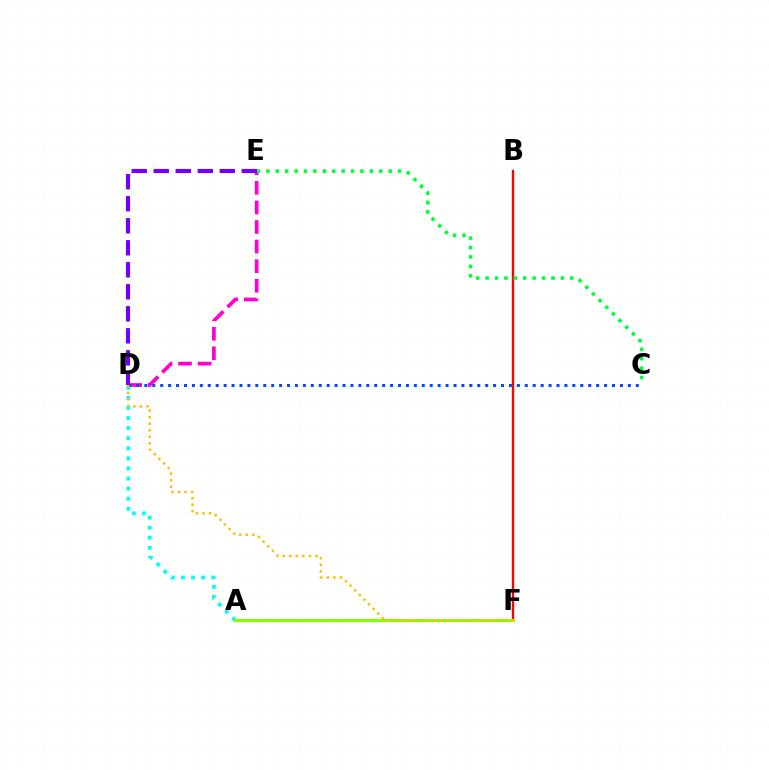{('B', 'F'): [{'color': '#ff0000', 'line_style': 'solid', 'thickness': 1.71}], ('A', 'D'): [{'color': '#00fff6', 'line_style': 'dotted', 'thickness': 2.74}], ('D', 'E'): [{'color': '#ff00cf', 'line_style': 'dashed', 'thickness': 2.66}, {'color': '#7200ff', 'line_style': 'dashed', 'thickness': 2.99}], ('A', 'F'): [{'color': '#84ff00', 'line_style': 'solid', 'thickness': 2.2}], ('C', 'D'): [{'color': '#004bff', 'line_style': 'dotted', 'thickness': 2.15}], ('C', 'E'): [{'color': '#00ff39', 'line_style': 'dotted', 'thickness': 2.56}], ('D', 'F'): [{'color': '#ffbd00', 'line_style': 'dotted', 'thickness': 1.78}]}